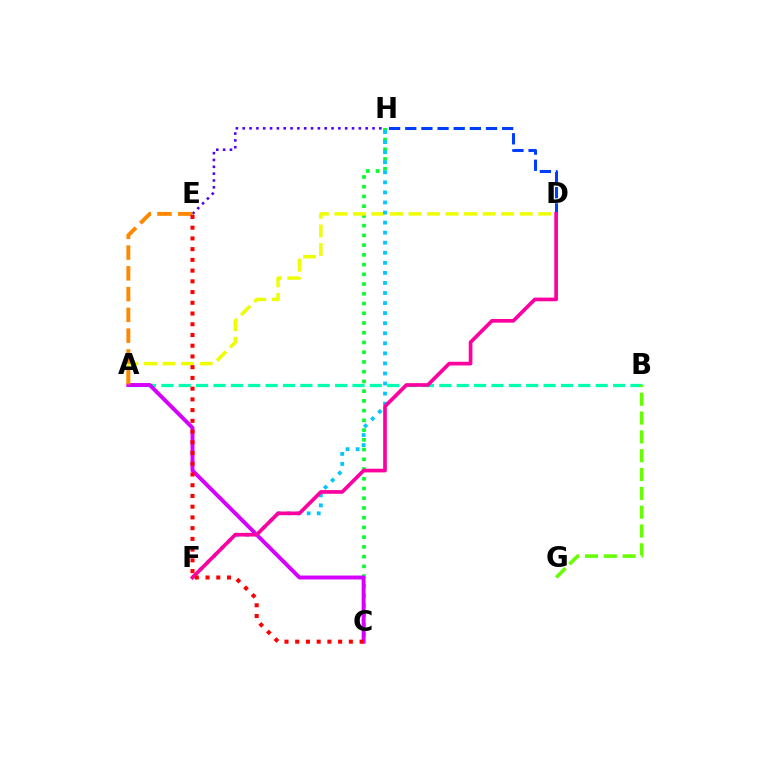{('C', 'H'): [{'color': '#00ff27', 'line_style': 'dotted', 'thickness': 2.64}], ('D', 'H'): [{'color': '#003fff', 'line_style': 'dashed', 'thickness': 2.19}], ('A', 'D'): [{'color': '#eeff00', 'line_style': 'dashed', 'thickness': 2.52}], ('E', 'H'): [{'color': '#4f00ff', 'line_style': 'dotted', 'thickness': 1.86}], ('A', 'B'): [{'color': '#00ffaf', 'line_style': 'dashed', 'thickness': 2.36}], ('A', 'C'): [{'color': '#d600ff', 'line_style': 'solid', 'thickness': 2.83}], ('A', 'E'): [{'color': '#ff8800', 'line_style': 'dashed', 'thickness': 2.82}], ('B', 'G'): [{'color': '#66ff00', 'line_style': 'dashed', 'thickness': 2.56}], ('F', 'H'): [{'color': '#00c7ff', 'line_style': 'dotted', 'thickness': 2.73}], ('D', 'F'): [{'color': '#ff00a0', 'line_style': 'solid', 'thickness': 2.65}], ('C', 'E'): [{'color': '#ff0000', 'line_style': 'dotted', 'thickness': 2.92}]}